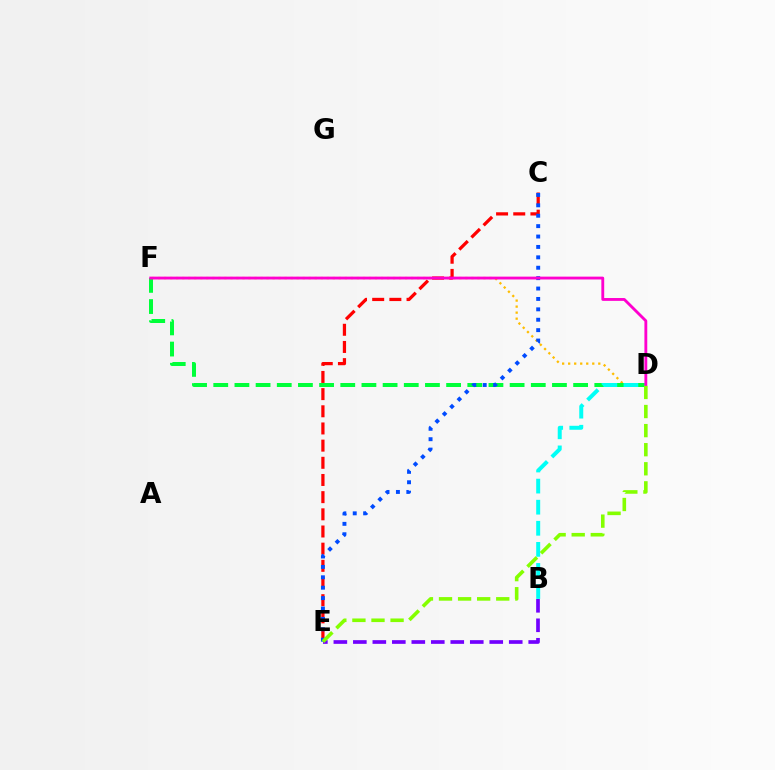{('D', 'F'): [{'color': '#ffbd00', 'line_style': 'dotted', 'thickness': 1.64}, {'color': '#00ff39', 'line_style': 'dashed', 'thickness': 2.88}, {'color': '#ff00cf', 'line_style': 'solid', 'thickness': 2.05}], ('C', 'E'): [{'color': '#ff0000', 'line_style': 'dashed', 'thickness': 2.33}, {'color': '#004bff', 'line_style': 'dotted', 'thickness': 2.83}], ('B', 'E'): [{'color': '#7200ff', 'line_style': 'dashed', 'thickness': 2.65}], ('B', 'D'): [{'color': '#00fff6', 'line_style': 'dashed', 'thickness': 2.86}], ('D', 'E'): [{'color': '#84ff00', 'line_style': 'dashed', 'thickness': 2.59}]}